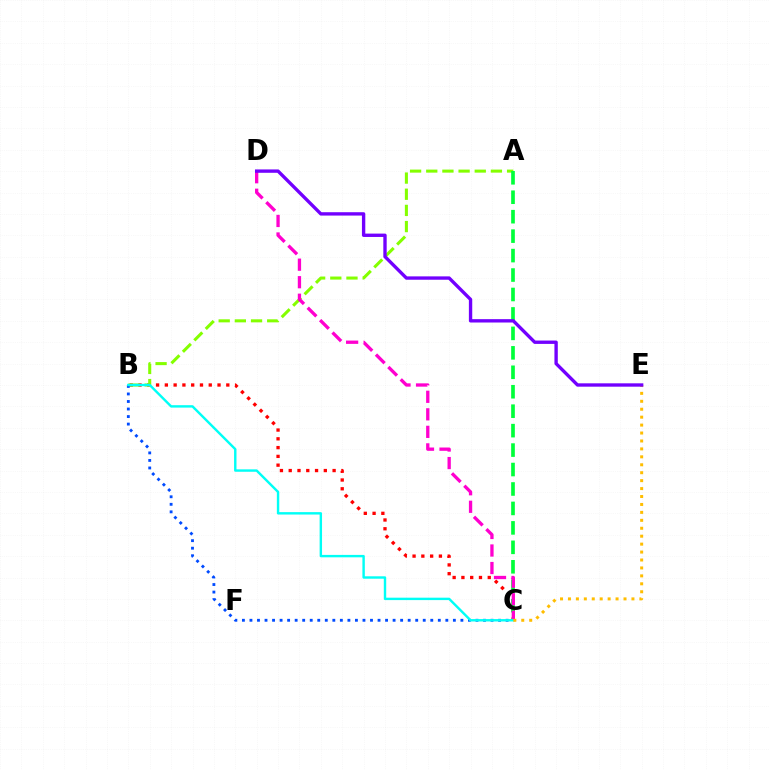{('B', 'C'): [{'color': '#ff0000', 'line_style': 'dotted', 'thickness': 2.39}, {'color': '#004bff', 'line_style': 'dotted', 'thickness': 2.05}, {'color': '#00fff6', 'line_style': 'solid', 'thickness': 1.74}], ('A', 'B'): [{'color': '#84ff00', 'line_style': 'dashed', 'thickness': 2.2}], ('A', 'C'): [{'color': '#00ff39', 'line_style': 'dashed', 'thickness': 2.64}], ('C', 'D'): [{'color': '#ff00cf', 'line_style': 'dashed', 'thickness': 2.38}], ('C', 'E'): [{'color': '#ffbd00', 'line_style': 'dotted', 'thickness': 2.16}], ('D', 'E'): [{'color': '#7200ff', 'line_style': 'solid', 'thickness': 2.42}]}